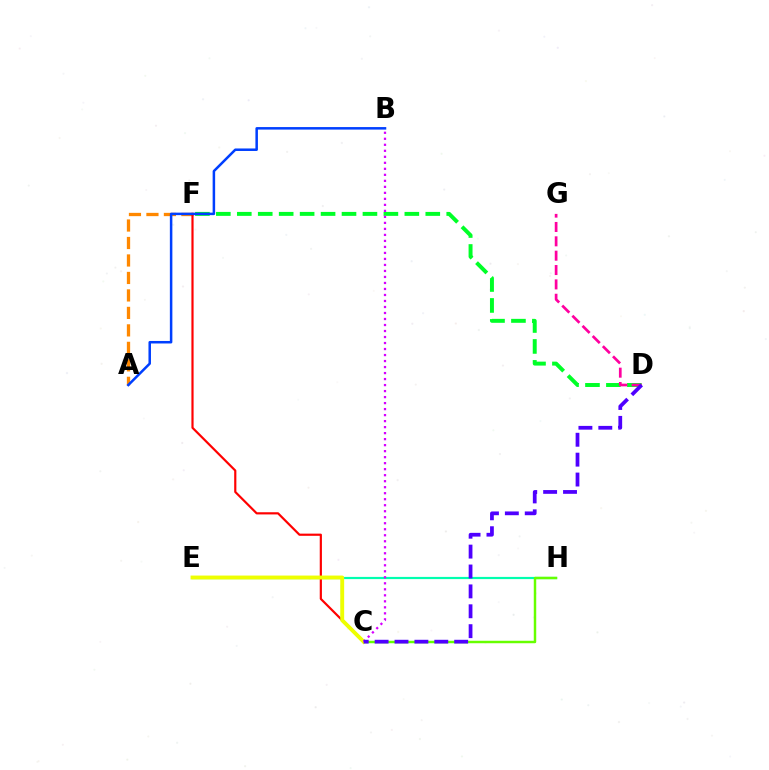{('A', 'F'): [{'color': '#ff8800', 'line_style': 'dashed', 'thickness': 2.37}], ('E', 'H'): [{'color': '#00ffaf', 'line_style': 'solid', 'thickness': 1.58}], ('C', 'F'): [{'color': '#ff0000', 'line_style': 'solid', 'thickness': 1.57}], ('C', 'H'): [{'color': '#66ff00', 'line_style': 'solid', 'thickness': 1.78}], ('D', 'F'): [{'color': '#00ff27', 'line_style': 'dashed', 'thickness': 2.85}], ('D', 'G'): [{'color': '#ff00a0', 'line_style': 'dashed', 'thickness': 1.95}], ('C', 'E'): [{'color': '#00c7ff', 'line_style': 'dashed', 'thickness': 1.9}, {'color': '#eeff00', 'line_style': 'solid', 'thickness': 2.79}], ('B', 'C'): [{'color': '#d600ff', 'line_style': 'dotted', 'thickness': 1.63}], ('C', 'D'): [{'color': '#4f00ff', 'line_style': 'dashed', 'thickness': 2.7}], ('A', 'B'): [{'color': '#003fff', 'line_style': 'solid', 'thickness': 1.81}]}